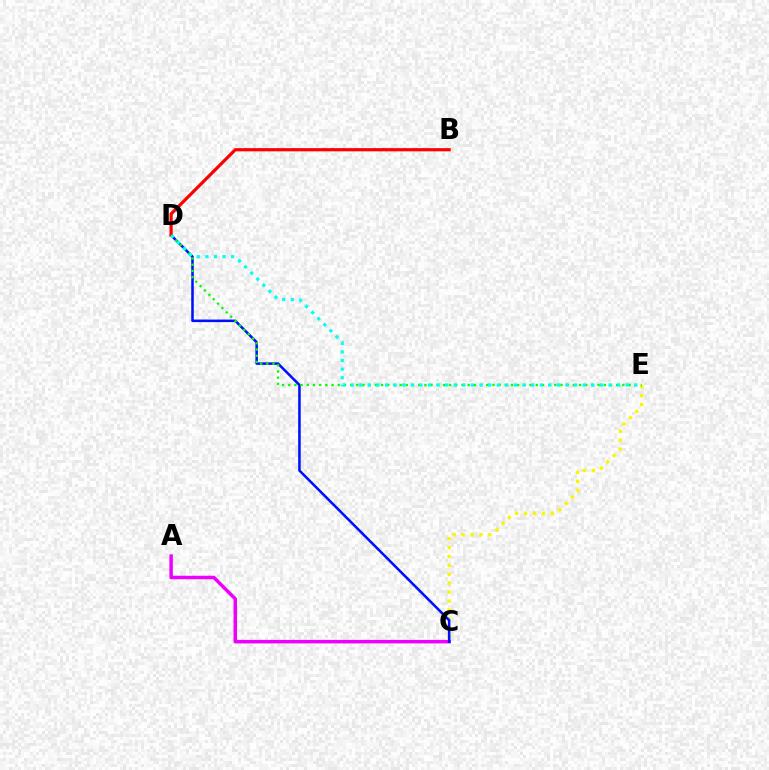{('C', 'E'): [{'color': '#fcf500', 'line_style': 'dotted', 'thickness': 2.42}], ('A', 'C'): [{'color': '#ee00ff', 'line_style': 'solid', 'thickness': 2.51}], ('C', 'D'): [{'color': '#0010ff', 'line_style': 'solid', 'thickness': 1.84}], ('D', 'E'): [{'color': '#08ff00', 'line_style': 'dotted', 'thickness': 1.68}, {'color': '#00fff6', 'line_style': 'dotted', 'thickness': 2.34}], ('B', 'D'): [{'color': '#ff0000', 'line_style': 'solid', 'thickness': 2.3}]}